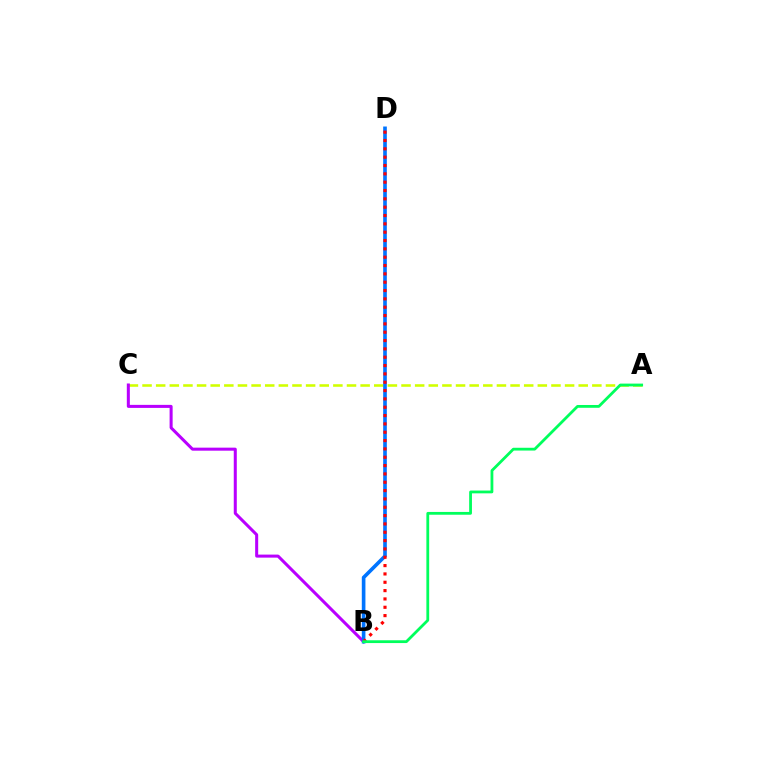{('A', 'C'): [{'color': '#d1ff00', 'line_style': 'dashed', 'thickness': 1.85}], ('B', 'C'): [{'color': '#b900ff', 'line_style': 'solid', 'thickness': 2.18}], ('B', 'D'): [{'color': '#0074ff', 'line_style': 'solid', 'thickness': 2.62}, {'color': '#ff0000', 'line_style': 'dotted', 'thickness': 2.26}], ('A', 'B'): [{'color': '#00ff5c', 'line_style': 'solid', 'thickness': 2.01}]}